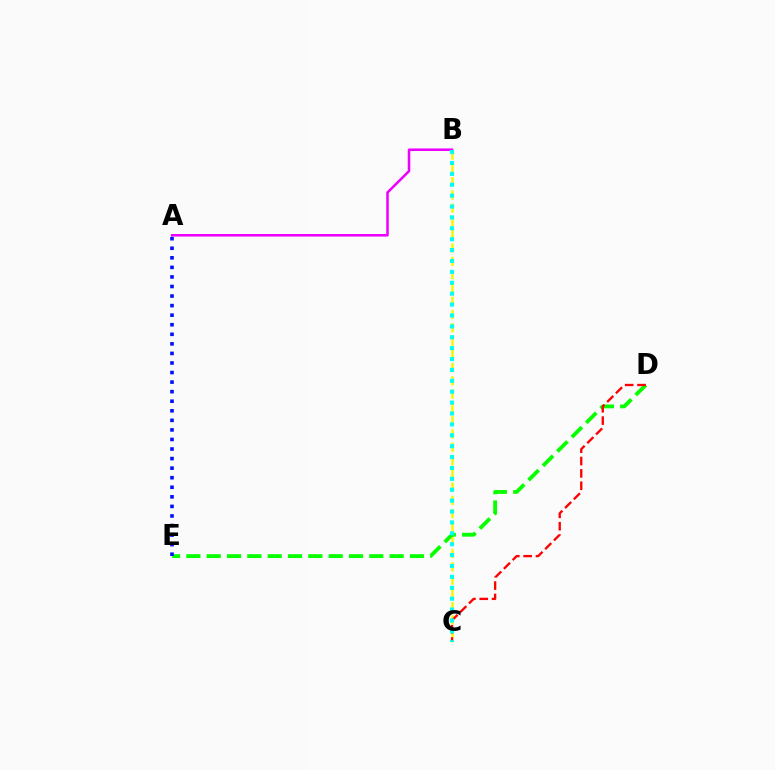{('B', 'C'): [{'color': '#fcf500', 'line_style': 'dashed', 'thickness': 1.8}, {'color': '#00fff6', 'line_style': 'dotted', 'thickness': 2.96}], ('A', 'B'): [{'color': '#ee00ff', 'line_style': 'solid', 'thickness': 1.84}], ('D', 'E'): [{'color': '#08ff00', 'line_style': 'dashed', 'thickness': 2.76}], ('A', 'E'): [{'color': '#0010ff', 'line_style': 'dotted', 'thickness': 2.6}], ('C', 'D'): [{'color': '#ff0000', 'line_style': 'dashed', 'thickness': 1.68}]}